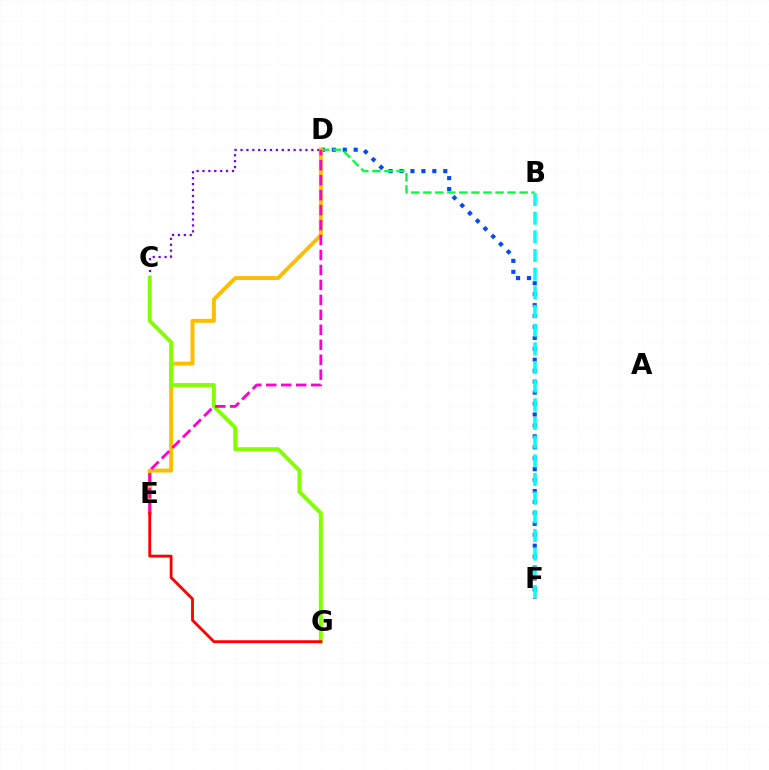{('D', 'F'): [{'color': '#004bff', 'line_style': 'dotted', 'thickness': 2.97}], ('B', 'D'): [{'color': '#00ff39', 'line_style': 'dashed', 'thickness': 1.64}], ('B', 'F'): [{'color': '#00fff6', 'line_style': 'dashed', 'thickness': 2.54}], ('C', 'D'): [{'color': '#7200ff', 'line_style': 'dotted', 'thickness': 1.6}], ('D', 'E'): [{'color': '#ffbd00', 'line_style': 'solid', 'thickness': 2.83}, {'color': '#ff00cf', 'line_style': 'dashed', 'thickness': 2.03}], ('C', 'G'): [{'color': '#84ff00', 'line_style': 'solid', 'thickness': 2.84}], ('E', 'G'): [{'color': '#ff0000', 'line_style': 'solid', 'thickness': 2.04}]}